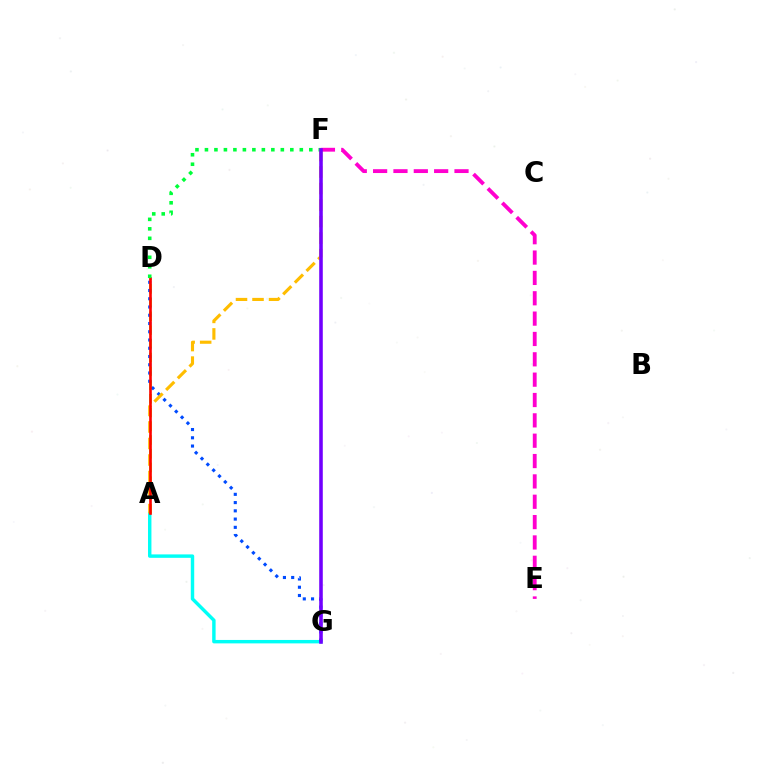{('A', 'G'): [{'color': '#00fff6', 'line_style': 'solid', 'thickness': 2.47}], ('A', 'D'): [{'color': '#84ff00', 'line_style': 'dashed', 'thickness': 1.87}, {'color': '#ff0000', 'line_style': 'solid', 'thickness': 1.89}], ('D', 'G'): [{'color': '#004bff', 'line_style': 'dotted', 'thickness': 2.24}], ('A', 'F'): [{'color': '#ffbd00', 'line_style': 'dashed', 'thickness': 2.24}], ('D', 'F'): [{'color': '#00ff39', 'line_style': 'dotted', 'thickness': 2.58}], ('E', 'F'): [{'color': '#ff00cf', 'line_style': 'dashed', 'thickness': 2.76}], ('F', 'G'): [{'color': '#7200ff', 'line_style': 'solid', 'thickness': 2.57}]}